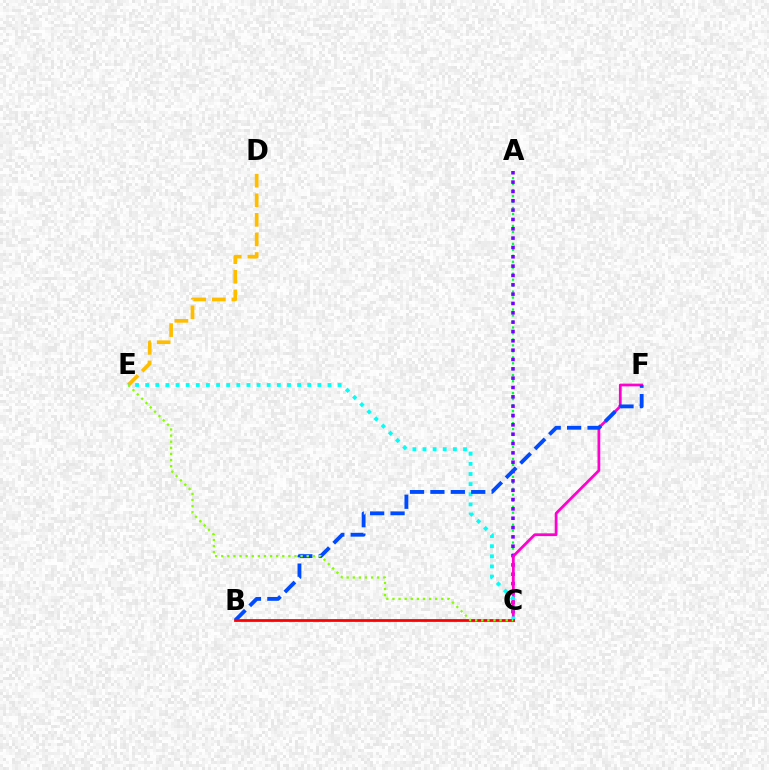{('A', 'C'): [{'color': '#00ff39', 'line_style': 'dotted', 'thickness': 1.62}, {'color': '#7200ff', 'line_style': 'dotted', 'thickness': 2.54}], ('C', 'F'): [{'color': '#ff00cf', 'line_style': 'solid', 'thickness': 1.99}], ('D', 'E'): [{'color': '#ffbd00', 'line_style': 'dashed', 'thickness': 2.66}], ('C', 'E'): [{'color': '#00fff6', 'line_style': 'dotted', 'thickness': 2.75}, {'color': '#84ff00', 'line_style': 'dotted', 'thickness': 1.66}], ('B', 'F'): [{'color': '#004bff', 'line_style': 'dashed', 'thickness': 2.77}], ('B', 'C'): [{'color': '#ff0000', 'line_style': 'solid', 'thickness': 1.99}]}